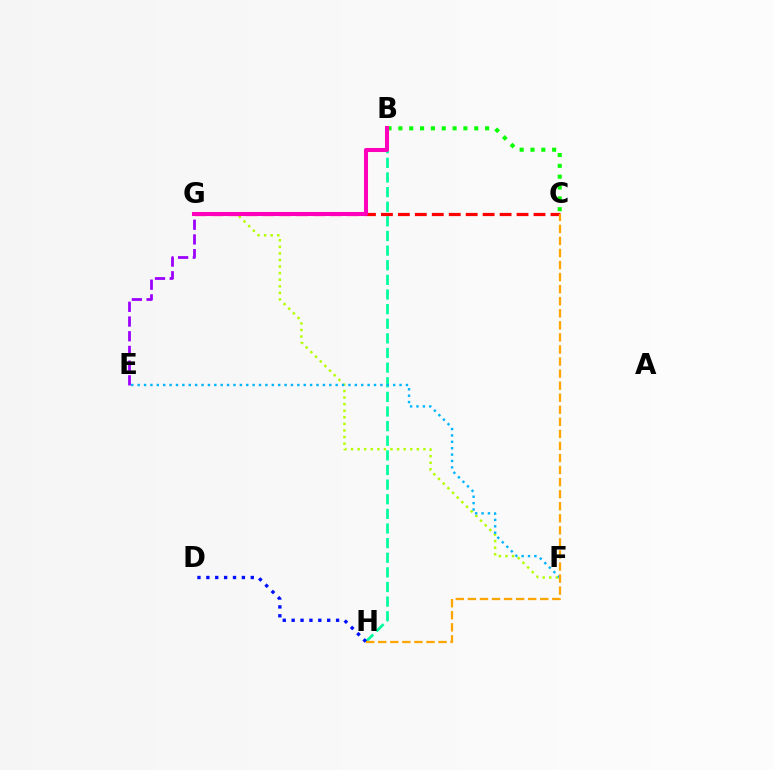{('B', 'C'): [{'color': '#08ff00', 'line_style': 'dotted', 'thickness': 2.95}], ('E', 'G'): [{'color': '#9b00ff', 'line_style': 'dashed', 'thickness': 2.0}], ('B', 'H'): [{'color': '#00ff9d', 'line_style': 'dashed', 'thickness': 1.99}], ('F', 'G'): [{'color': '#b3ff00', 'line_style': 'dotted', 'thickness': 1.79}], ('E', 'F'): [{'color': '#00b5ff', 'line_style': 'dotted', 'thickness': 1.74}], ('C', 'G'): [{'color': '#ff0000', 'line_style': 'dashed', 'thickness': 2.3}], ('B', 'G'): [{'color': '#ff00bd', 'line_style': 'solid', 'thickness': 2.91}], ('D', 'H'): [{'color': '#0010ff', 'line_style': 'dotted', 'thickness': 2.41}], ('C', 'H'): [{'color': '#ffa500', 'line_style': 'dashed', 'thickness': 1.64}]}